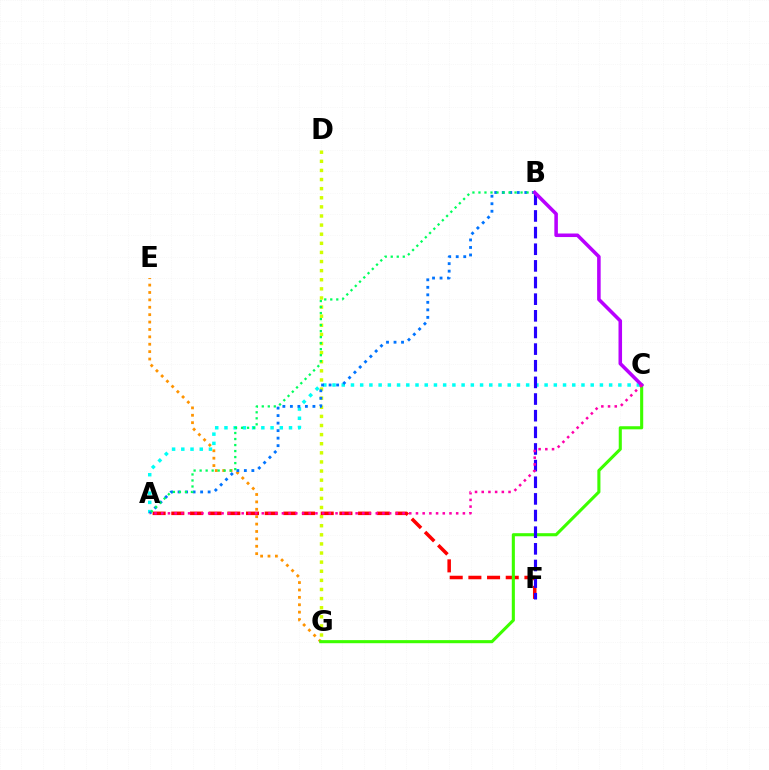{('A', 'C'): [{'color': '#00fff6', 'line_style': 'dotted', 'thickness': 2.51}, {'color': '#ff00ac', 'line_style': 'dotted', 'thickness': 1.82}], ('E', 'G'): [{'color': '#ff9400', 'line_style': 'dotted', 'thickness': 2.01}], ('D', 'G'): [{'color': '#d1ff00', 'line_style': 'dotted', 'thickness': 2.48}], ('A', 'F'): [{'color': '#ff0000', 'line_style': 'dashed', 'thickness': 2.54}], ('A', 'B'): [{'color': '#0074ff', 'line_style': 'dotted', 'thickness': 2.04}, {'color': '#00ff5c', 'line_style': 'dotted', 'thickness': 1.63}], ('C', 'G'): [{'color': '#3dff00', 'line_style': 'solid', 'thickness': 2.22}], ('B', 'F'): [{'color': '#2500ff', 'line_style': 'dashed', 'thickness': 2.26}], ('B', 'C'): [{'color': '#b900ff', 'line_style': 'solid', 'thickness': 2.55}]}